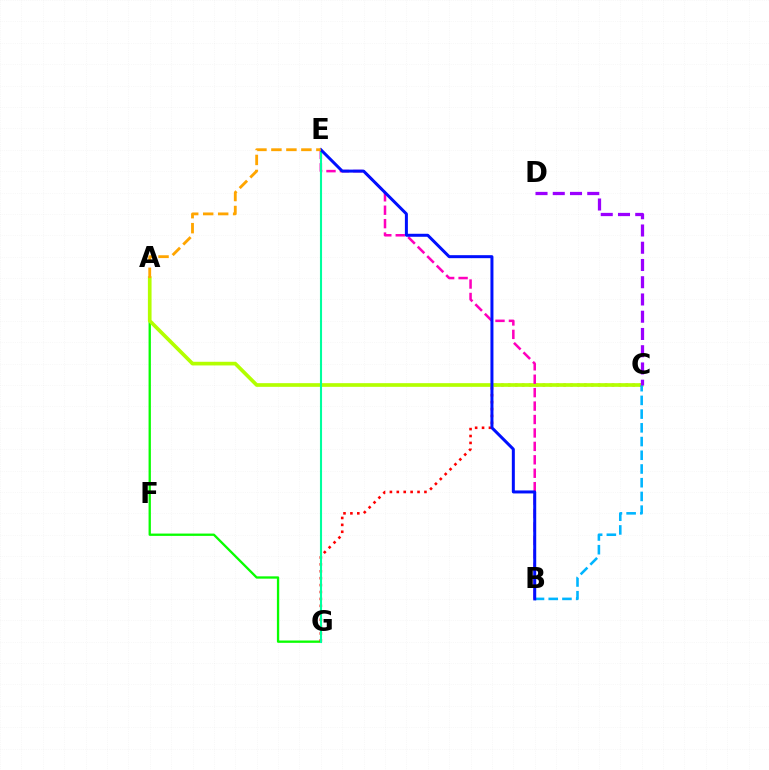{('A', 'G'): [{'color': '#08ff00', 'line_style': 'solid', 'thickness': 1.67}], ('C', 'G'): [{'color': '#ff0000', 'line_style': 'dotted', 'thickness': 1.88}], ('A', 'C'): [{'color': '#b3ff00', 'line_style': 'solid', 'thickness': 2.64}], ('B', 'C'): [{'color': '#00b5ff', 'line_style': 'dashed', 'thickness': 1.86}], ('B', 'E'): [{'color': '#ff00bd', 'line_style': 'dashed', 'thickness': 1.82}, {'color': '#0010ff', 'line_style': 'solid', 'thickness': 2.16}], ('E', 'G'): [{'color': '#00ff9d', 'line_style': 'solid', 'thickness': 1.51}], ('C', 'D'): [{'color': '#9b00ff', 'line_style': 'dashed', 'thickness': 2.34}], ('A', 'E'): [{'color': '#ffa500', 'line_style': 'dashed', 'thickness': 2.04}]}